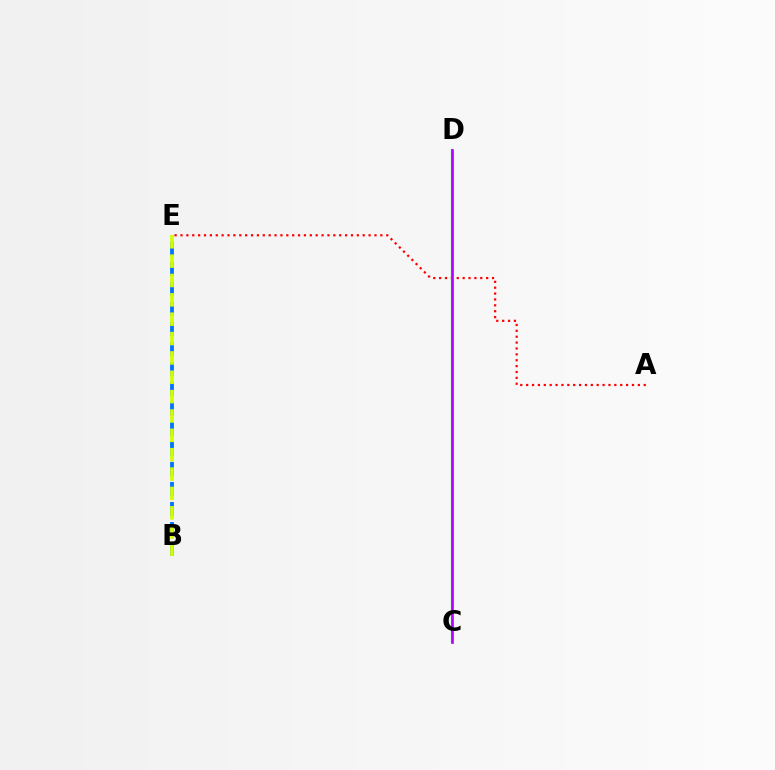{('B', 'E'): [{'color': '#0074ff', 'line_style': 'dashed', 'thickness': 2.72}, {'color': '#d1ff00', 'line_style': 'dashed', 'thickness': 2.63}], ('A', 'E'): [{'color': '#ff0000', 'line_style': 'dotted', 'thickness': 1.6}], ('C', 'D'): [{'color': '#00ff5c', 'line_style': 'solid', 'thickness': 1.57}, {'color': '#b900ff', 'line_style': 'solid', 'thickness': 1.91}]}